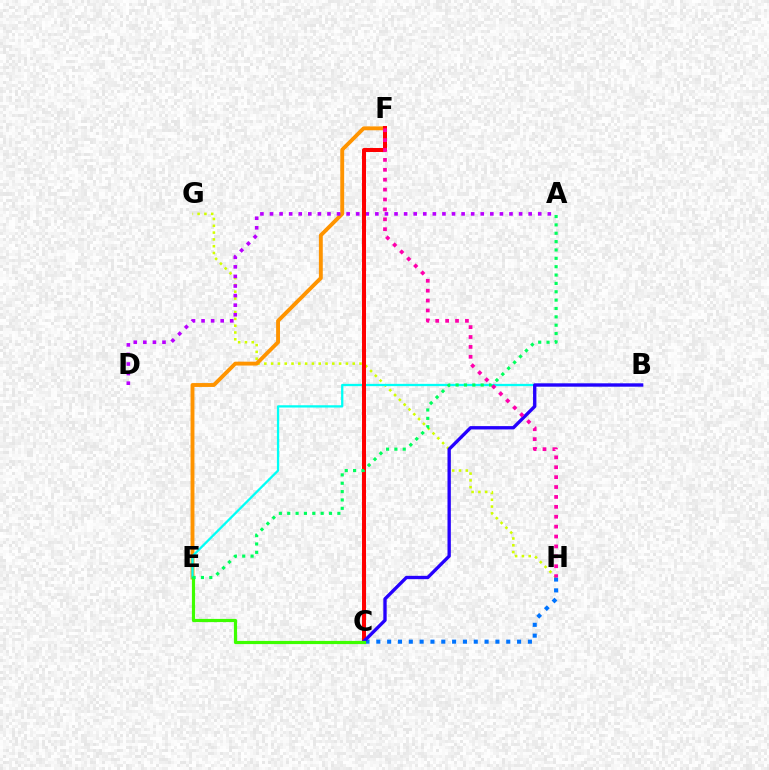{('G', 'H'): [{'color': '#d1ff00', 'line_style': 'dotted', 'thickness': 1.85}], ('E', 'F'): [{'color': '#ff9400', 'line_style': 'solid', 'thickness': 2.8}], ('A', 'D'): [{'color': '#b900ff', 'line_style': 'dotted', 'thickness': 2.6}], ('C', 'H'): [{'color': '#0074ff', 'line_style': 'dotted', 'thickness': 2.94}], ('B', 'E'): [{'color': '#00fff6', 'line_style': 'solid', 'thickness': 1.64}], ('C', 'F'): [{'color': '#ff0000', 'line_style': 'solid', 'thickness': 2.9}], ('B', 'C'): [{'color': '#2500ff', 'line_style': 'solid', 'thickness': 2.41}], ('C', 'E'): [{'color': '#3dff00', 'line_style': 'solid', 'thickness': 2.29}], ('A', 'E'): [{'color': '#00ff5c', 'line_style': 'dotted', 'thickness': 2.27}], ('F', 'H'): [{'color': '#ff00ac', 'line_style': 'dotted', 'thickness': 2.69}]}